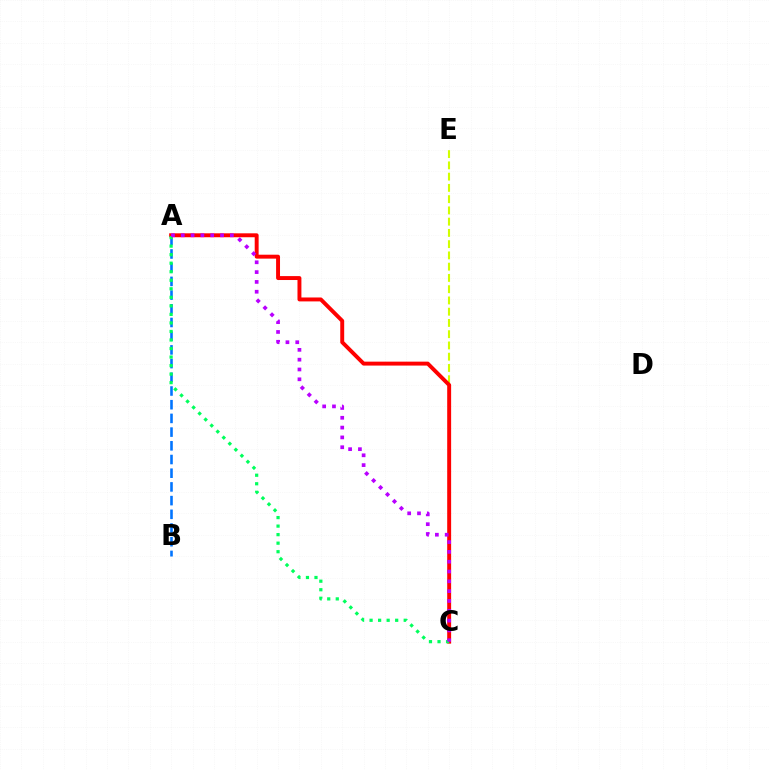{('A', 'B'): [{'color': '#0074ff', 'line_style': 'dashed', 'thickness': 1.86}], ('C', 'E'): [{'color': '#d1ff00', 'line_style': 'dashed', 'thickness': 1.53}], ('A', 'C'): [{'color': '#ff0000', 'line_style': 'solid', 'thickness': 2.83}, {'color': '#00ff5c', 'line_style': 'dotted', 'thickness': 2.32}, {'color': '#b900ff', 'line_style': 'dotted', 'thickness': 2.67}]}